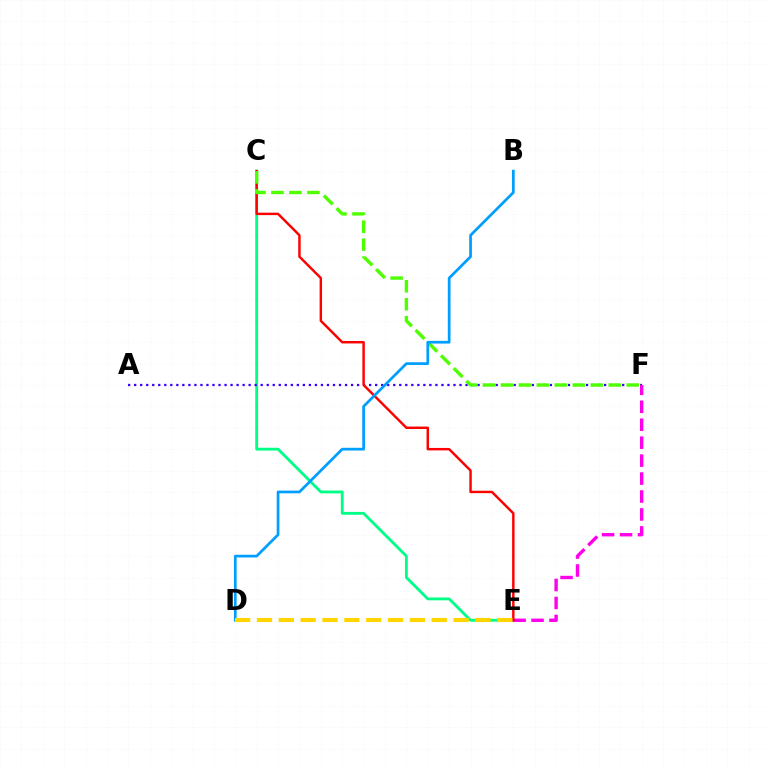{('C', 'E'): [{'color': '#00ff86', 'line_style': 'solid', 'thickness': 2.04}, {'color': '#ff0000', 'line_style': 'solid', 'thickness': 1.76}], ('A', 'F'): [{'color': '#3700ff', 'line_style': 'dotted', 'thickness': 1.64}], ('E', 'F'): [{'color': '#ff00ed', 'line_style': 'dashed', 'thickness': 2.44}], ('C', 'F'): [{'color': '#4fff00', 'line_style': 'dashed', 'thickness': 2.44}], ('B', 'D'): [{'color': '#009eff', 'line_style': 'solid', 'thickness': 1.96}], ('D', 'E'): [{'color': '#ffd500', 'line_style': 'dashed', 'thickness': 2.97}]}